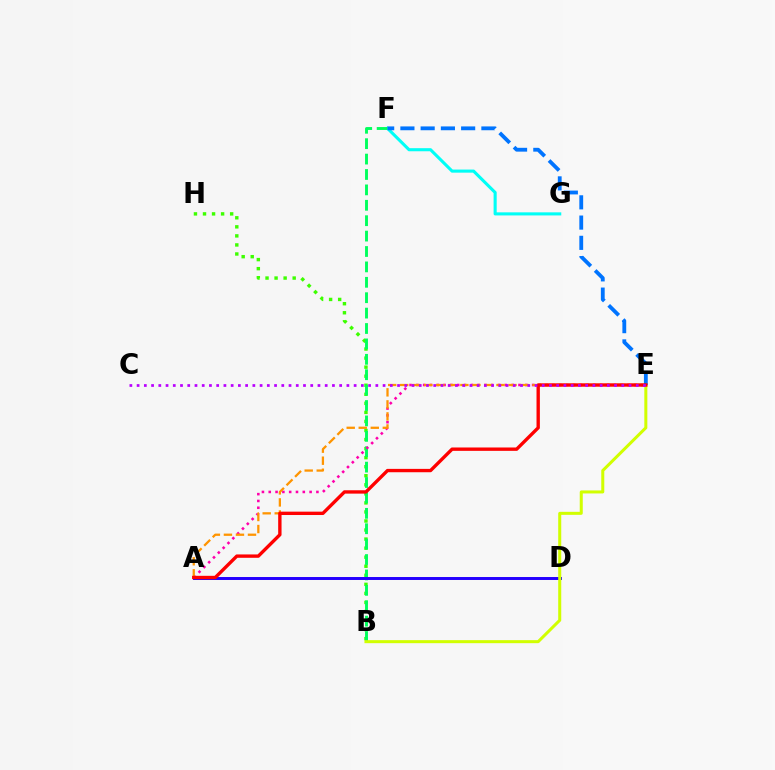{('F', 'G'): [{'color': '#00fff6', 'line_style': 'solid', 'thickness': 2.23}], ('B', 'H'): [{'color': '#3dff00', 'line_style': 'dotted', 'thickness': 2.46}], ('B', 'F'): [{'color': '#00ff5c', 'line_style': 'dashed', 'thickness': 2.09}], ('A', 'E'): [{'color': '#ff00ac', 'line_style': 'dotted', 'thickness': 1.85}, {'color': '#ff9400', 'line_style': 'dashed', 'thickness': 1.63}, {'color': '#ff0000', 'line_style': 'solid', 'thickness': 2.42}], ('A', 'D'): [{'color': '#2500ff', 'line_style': 'solid', 'thickness': 2.12}], ('B', 'E'): [{'color': '#d1ff00', 'line_style': 'solid', 'thickness': 2.18}], ('E', 'F'): [{'color': '#0074ff', 'line_style': 'dashed', 'thickness': 2.75}], ('C', 'E'): [{'color': '#b900ff', 'line_style': 'dotted', 'thickness': 1.97}]}